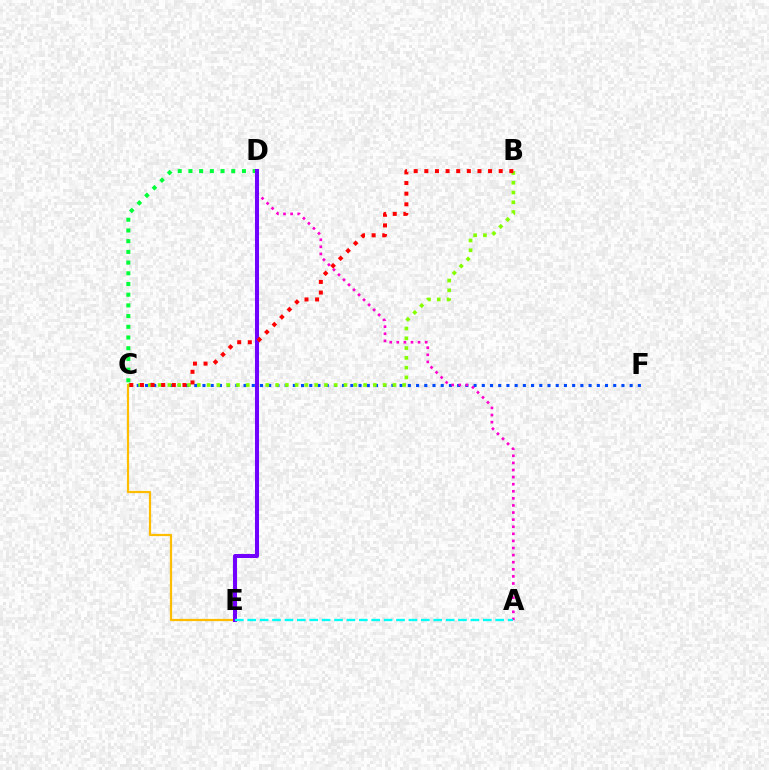{('C', 'F'): [{'color': '#004bff', 'line_style': 'dotted', 'thickness': 2.23}], ('C', 'D'): [{'color': '#00ff39', 'line_style': 'dotted', 'thickness': 2.91}], ('C', 'E'): [{'color': '#ffbd00', 'line_style': 'solid', 'thickness': 1.61}], ('A', 'D'): [{'color': '#ff00cf', 'line_style': 'dotted', 'thickness': 1.93}], ('B', 'C'): [{'color': '#84ff00', 'line_style': 'dotted', 'thickness': 2.66}, {'color': '#ff0000', 'line_style': 'dotted', 'thickness': 2.89}], ('D', 'E'): [{'color': '#7200ff', 'line_style': 'solid', 'thickness': 2.91}], ('A', 'E'): [{'color': '#00fff6', 'line_style': 'dashed', 'thickness': 1.68}]}